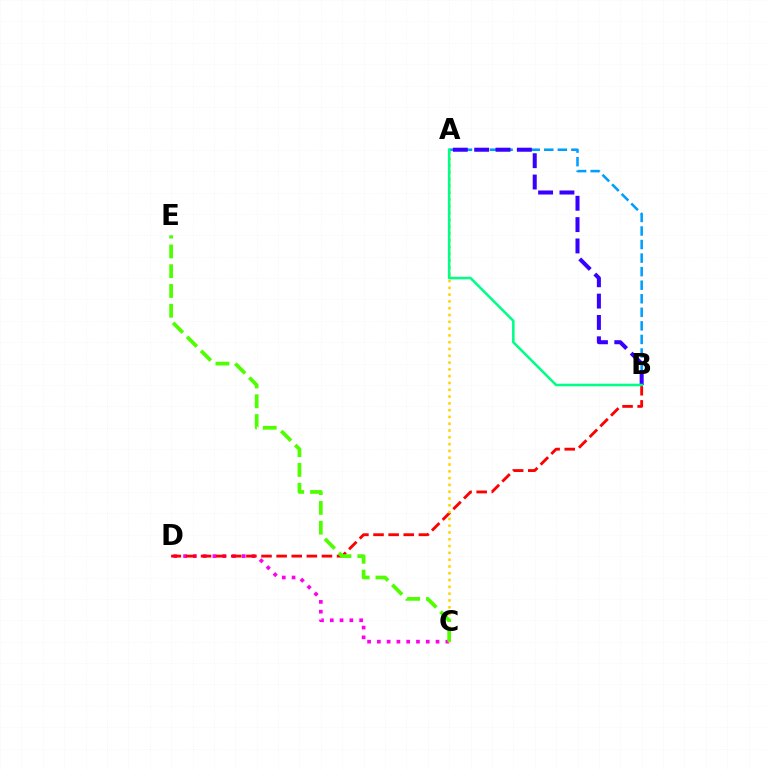{('C', 'D'): [{'color': '#ff00ed', 'line_style': 'dotted', 'thickness': 2.66}], ('A', 'B'): [{'color': '#009eff', 'line_style': 'dashed', 'thickness': 1.84}, {'color': '#3700ff', 'line_style': 'dashed', 'thickness': 2.9}, {'color': '#00ff86', 'line_style': 'solid', 'thickness': 1.85}], ('B', 'D'): [{'color': '#ff0000', 'line_style': 'dashed', 'thickness': 2.05}], ('A', 'C'): [{'color': '#ffd500', 'line_style': 'dotted', 'thickness': 1.85}], ('C', 'E'): [{'color': '#4fff00', 'line_style': 'dashed', 'thickness': 2.69}]}